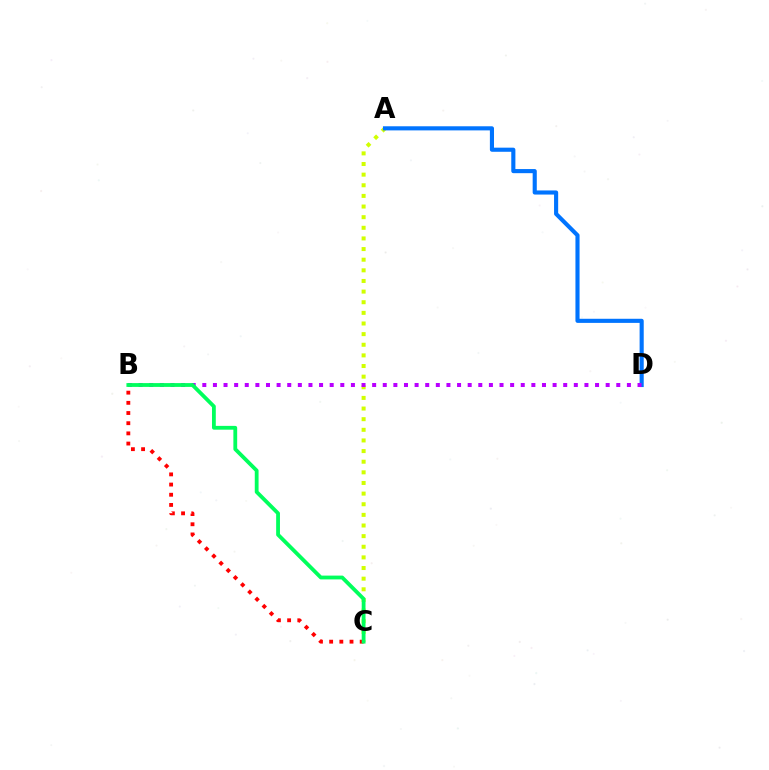{('A', 'C'): [{'color': '#d1ff00', 'line_style': 'dotted', 'thickness': 2.89}], ('A', 'D'): [{'color': '#0074ff', 'line_style': 'solid', 'thickness': 2.96}], ('B', 'C'): [{'color': '#ff0000', 'line_style': 'dotted', 'thickness': 2.77}, {'color': '#00ff5c', 'line_style': 'solid', 'thickness': 2.74}], ('B', 'D'): [{'color': '#b900ff', 'line_style': 'dotted', 'thickness': 2.88}]}